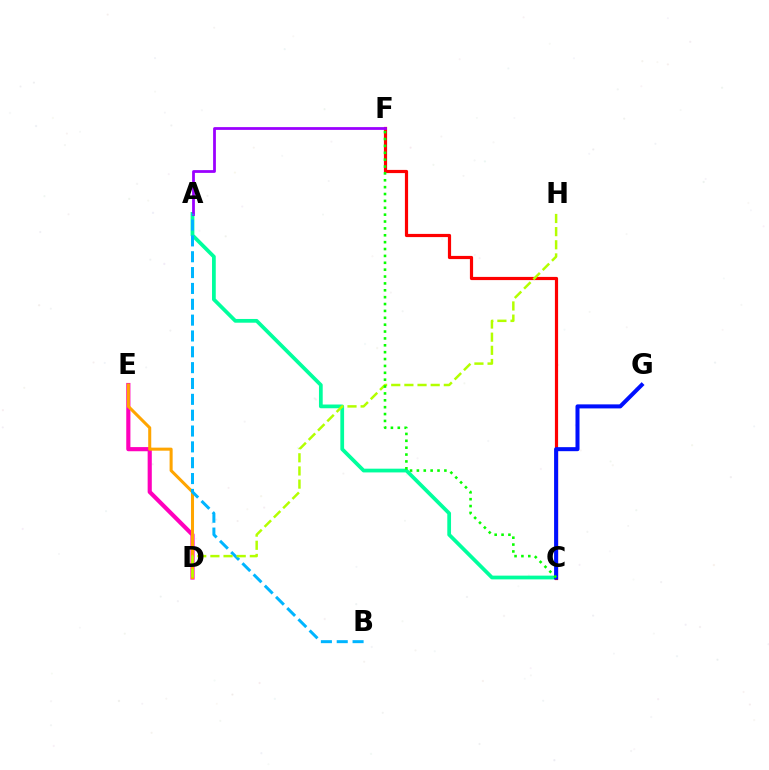{('A', 'C'): [{'color': '#00ff9d', 'line_style': 'solid', 'thickness': 2.69}], ('D', 'E'): [{'color': '#ff00bd', 'line_style': 'solid', 'thickness': 2.99}, {'color': '#ffa500', 'line_style': 'solid', 'thickness': 2.19}], ('C', 'F'): [{'color': '#ff0000', 'line_style': 'solid', 'thickness': 2.3}, {'color': '#08ff00', 'line_style': 'dotted', 'thickness': 1.87}], ('C', 'G'): [{'color': '#0010ff', 'line_style': 'solid', 'thickness': 2.9}], ('A', 'F'): [{'color': '#9b00ff', 'line_style': 'solid', 'thickness': 2.0}], ('A', 'B'): [{'color': '#00b5ff', 'line_style': 'dashed', 'thickness': 2.15}], ('D', 'H'): [{'color': '#b3ff00', 'line_style': 'dashed', 'thickness': 1.79}]}